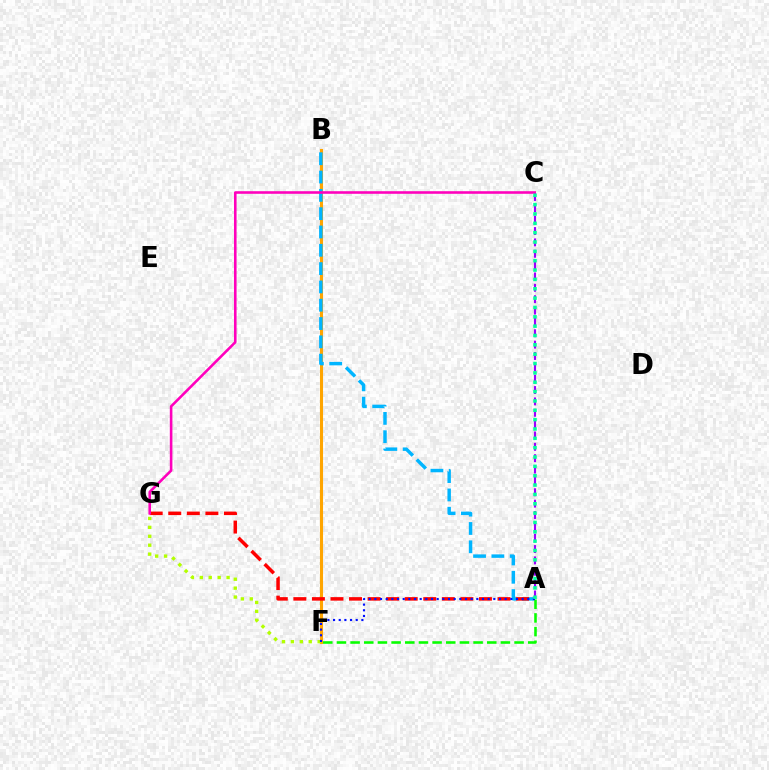{('B', 'F'): [{'color': '#ffa500', 'line_style': 'solid', 'thickness': 2.22}], ('A', 'B'): [{'color': '#00b5ff', 'line_style': 'dashed', 'thickness': 2.49}], ('A', 'F'): [{'color': '#08ff00', 'line_style': 'dashed', 'thickness': 1.86}, {'color': '#0010ff', 'line_style': 'dotted', 'thickness': 1.54}], ('A', 'C'): [{'color': '#9b00ff', 'line_style': 'dashed', 'thickness': 1.54}, {'color': '#00ff9d', 'line_style': 'dotted', 'thickness': 2.54}], ('A', 'G'): [{'color': '#ff0000', 'line_style': 'dashed', 'thickness': 2.52}], ('F', 'G'): [{'color': '#b3ff00', 'line_style': 'dotted', 'thickness': 2.42}], ('C', 'G'): [{'color': '#ff00bd', 'line_style': 'solid', 'thickness': 1.86}]}